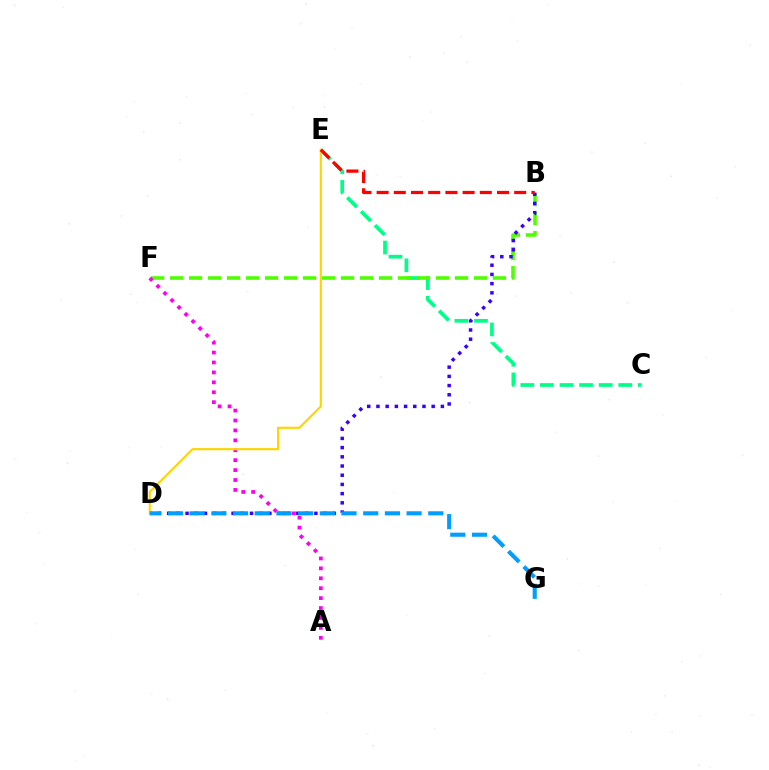{('C', 'E'): [{'color': '#00ff86', 'line_style': 'dashed', 'thickness': 2.66}], ('B', 'F'): [{'color': '#4fff00', 'line_style': 'dashed', 'thickness': 2.58}], ('B', 'D'): [{'color': '#3700ff', 'line_style': 'dotted', 'thickness': 2.5}], ('A', 'F'): [{'color': '#ff00ed', 'line_style': 'dotted', 'thickness': 2.7}], ('D', 'E'): [{'color': '#ffd500', 'line_style': 'solid', 'thickness': 1.55}], ('D', 'G'): [{'color': '#009eff', 'line_style': 'dashed', 'thickness': 2.95}], ('B', 'E'): [{'color': '#ff0000', 'line_style': 'dashed', 'thickness': 2.34}]}